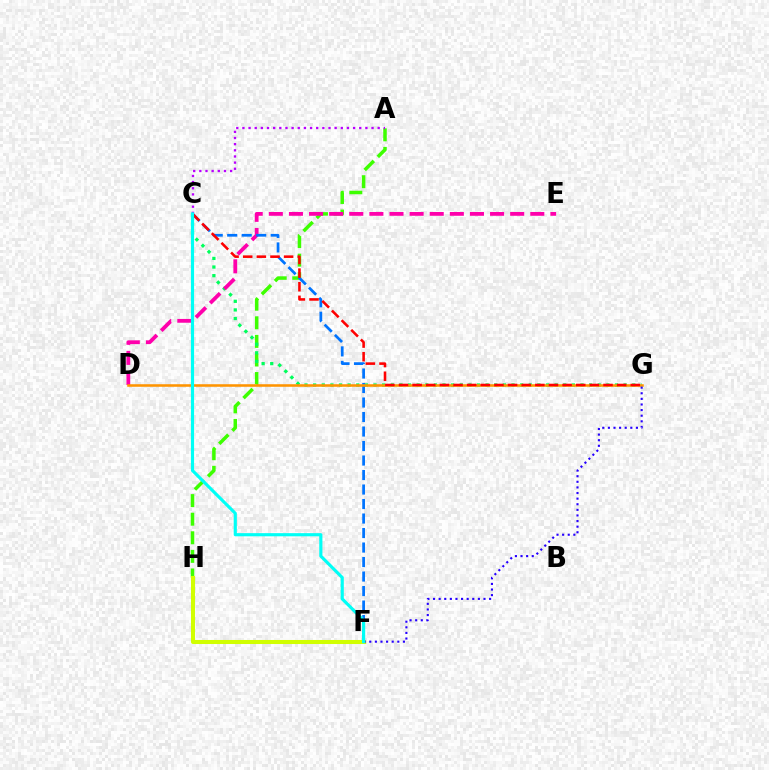{('A', 'H'): [{'color': '#3dff00', 'line_style': 'dashed', 'thickness': 2.52}], ('C', 'G'): [{'color': '#00ff5c', 'line_style': 'dotted', 'thickness': 2.34}, {'color': '#ff0000', 'line_style': 'dashed', 'thickness': 1.85}], ('A', 'C'): [{'color': '#b900ff', 'line_style': 'dotted', 'thickness': 1.67}], ('D', 'E'): [{'color': '#ff00ac', 'line_style': 'dashed', 'thickness': 2.73}], ('F', 'H'): [{'color': '#d1ff00', 'line_style': 'solid', 'thickness': 2.91}], ('C', 'F'): [{'color': '#0074ff', 'line_style': 'dashed', 'thickness': 1.97}, {'color': '#00fff6', 'line_style': 'solid', 'thickness': 2.27}], ('D', 'G'): [{'color': '#ff9400', 'line_style': 'solid', 'thickness': 1.84}], ('F', 'G'): [{'color': '#2500ff', 'line_style': 'dotted', 'thickness': 1.52}]}